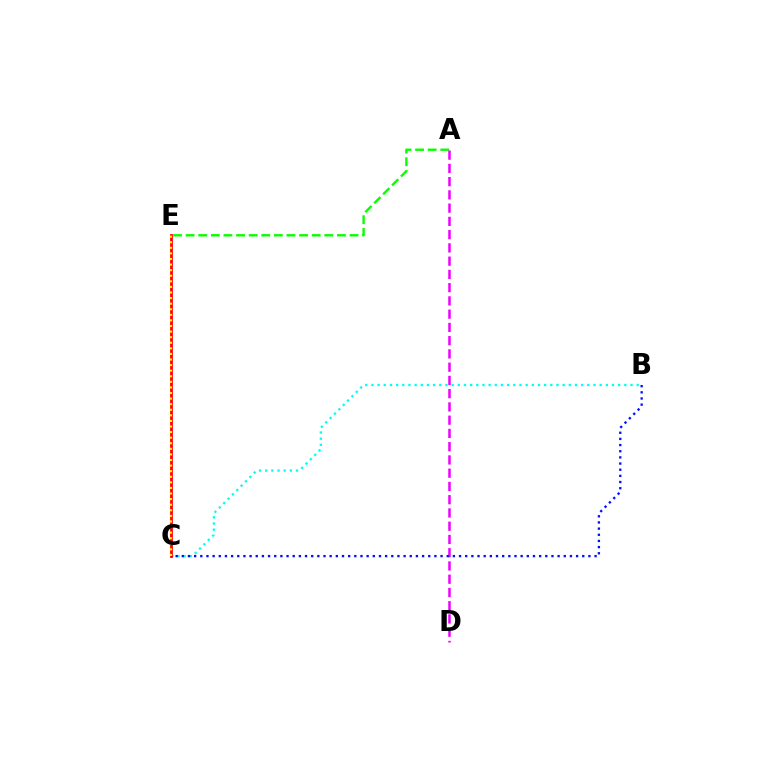{('A', 'E'): [{'color': '#08ff00', 'line_style': 'dashed', 'thickness': 1.71}], ('B', 'C'): [{'color': '#00fff6', 'line_style': 'dotted', 'thickness': 1.68}, {'color': '#0010ff', 'line_style': 'dotted', 'thickness': 1.67}], ('A', 'D'): [{'color': '#ee00ff', 'line_style': 'dashed', 'thickness': 1.8}], ('C', 'E'): [{'color': '#ff0000', 'line_style': 'solid', 'thickness': 2.0}, {'color': '#fcf500', 'line_style': 'dotted', 'thickness': 1.52}]}